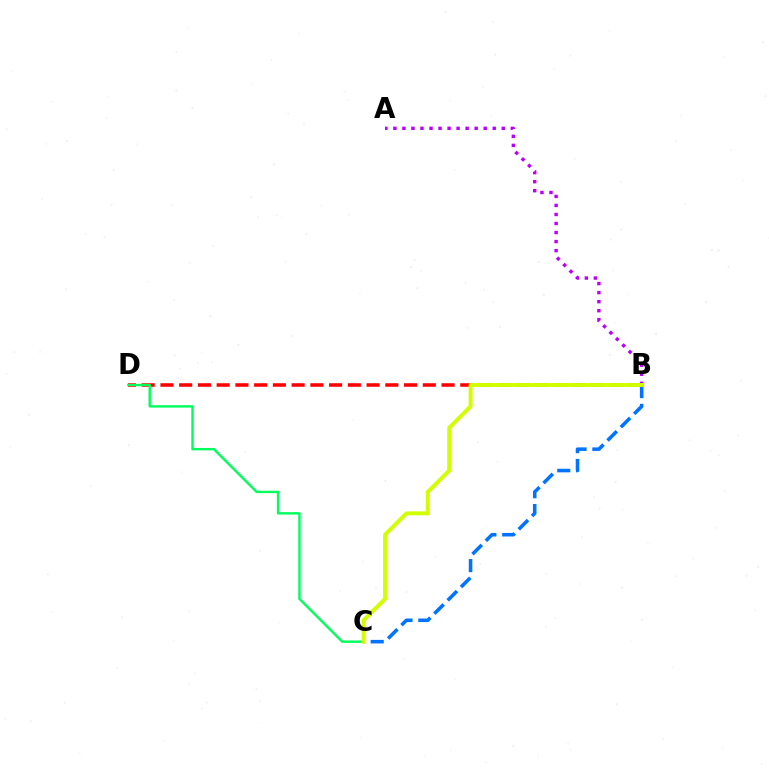{('B', 'C'): [{'color': '#0074ff', 'line_style': 'dashed', 'thickness': 2.56}, {'color': '#d1ff00', 'line_style': 'solid', 'thickness': 2.82}], ('B', 'D'): [{'color': '#ff0000', 'line_style': 'dashed', 'thickness': 2.55}], ('A', 'B'): [{'color': '#b900ff', 'line_style': 'dotted', 'thickness': 2.45}], ('C', 'D'): [{'color': '#00ff5c', 'line_style': 'solid', 'thickness': 1.73}]}